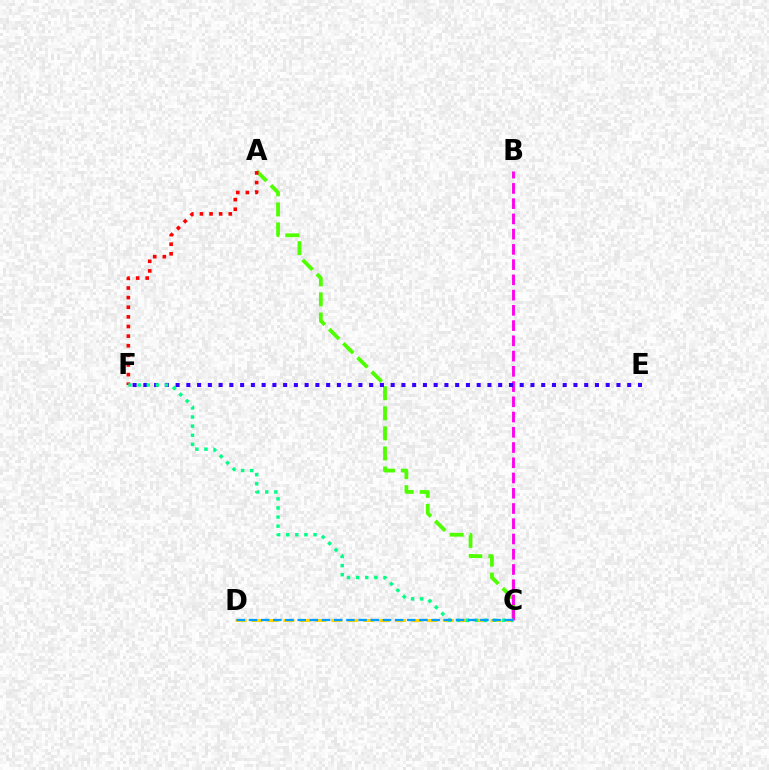{('A', 'C'): [{'color': '#4fff00', 'line_style': 'dashed', 'thickness': 2.72}], ('C', 'D'): [{'color': '#ffd500', 'line_style': 'dashed', 'thickness': 2.17}, {'color': '#009eff', 'line_style': 'dashed', 'thickness': 1.65}], ('B', 'C'): [{'color': '#ff00ed', 'line_style': 'dashed', 'thickness': 2.07}], ('E', 'F'): [{'color': '#3700ff', 'line_style': 'dotted', 'thickness': 2.92}], ('A', 'F'): [{'color': '#ff0000', 'line_style': 'dotted', 'thickness': 2.61}], ('C', 'F'): [{'color': '#00ff86', 'line_style': 'dotted', 'thickness': 2.47}]}